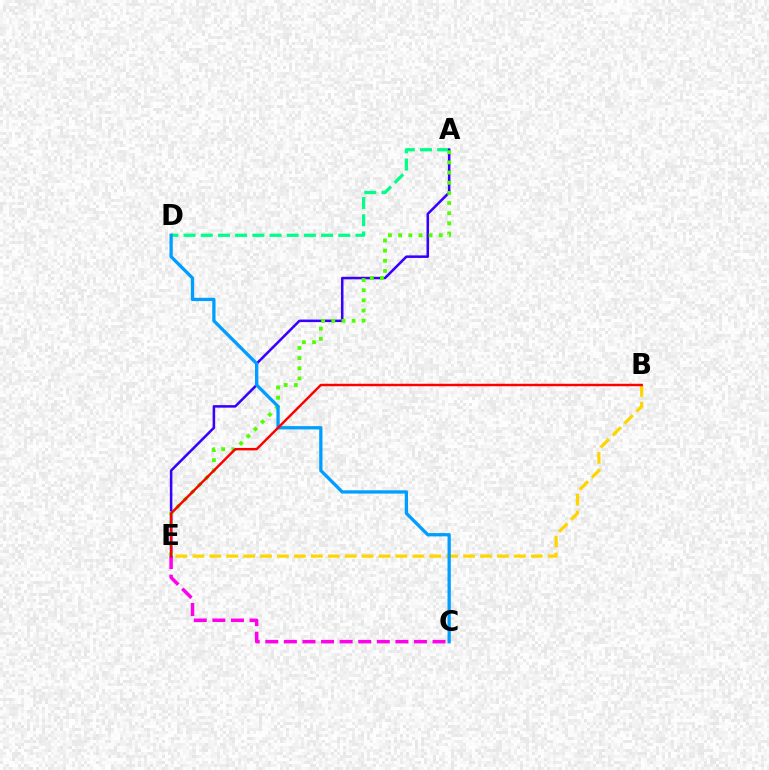{('A', 'D'): [{'color': '#00ff86', 'line_style': 'dashed', 'thickness': 2.34}], ('C', 'E'): [{'color': '#ff00ed', 'line_style': 'dashed', 'thickness': 2.52}], ('A', 'E'): [{'color': '#3700ff', 'line_style': 'solid', 'thickness': 1.82}, {'color': '#4fff00', 'line_style': 'dotted', 'thickness': 2.76}], ('B', 'E'): [{'color': '#ffd500', 'line_style': 'dashed', 'thickness': 2.3}, {'color': '#ff0000', 'line_style': 'solid', 'thickness': 1.76}], ('C', 'D'): [{'color': '#009eff', 'line_style': 'solid', 'thickness': 2.37}]}